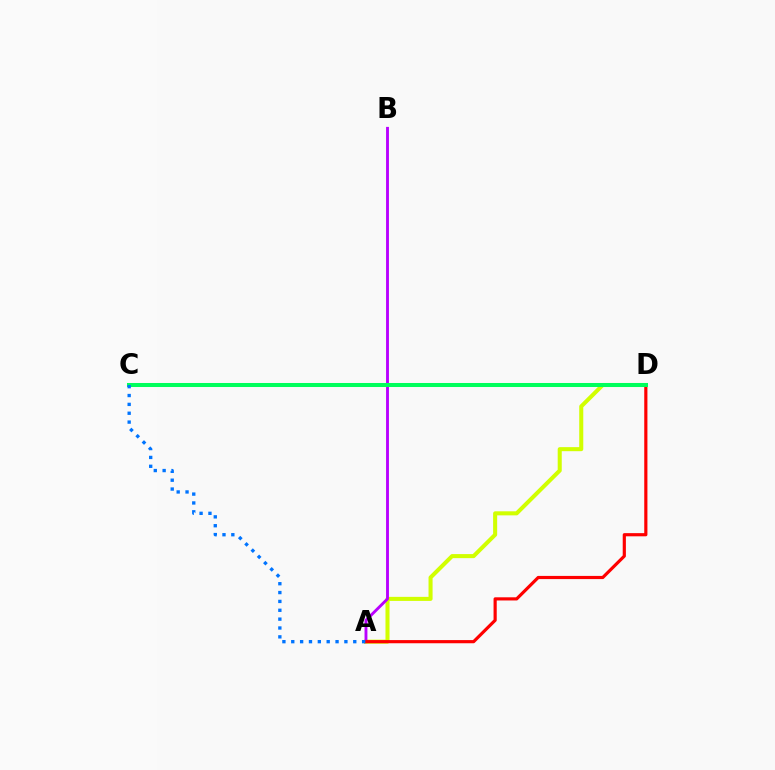{('A', 'D'): [{'color': '#d1ff00', 'line_style': 'solid', 'thickness': 2.91}, {'color': '#ff0000', 'line_style': 'solid', 'thickness': 2.28}], ('A', 'B'): [{'color': '#b900ff', 'line_style': 'solid', 'thickness': 2.07}], ('C', 'D'): [{'color': '#00ff5c', 'line_style': 'solid', 'thickness': 2.9}], ('A', 'C'): [{'color': '#0074ff', 'line_style': 'dotted', 'thickness': 2.41}]}